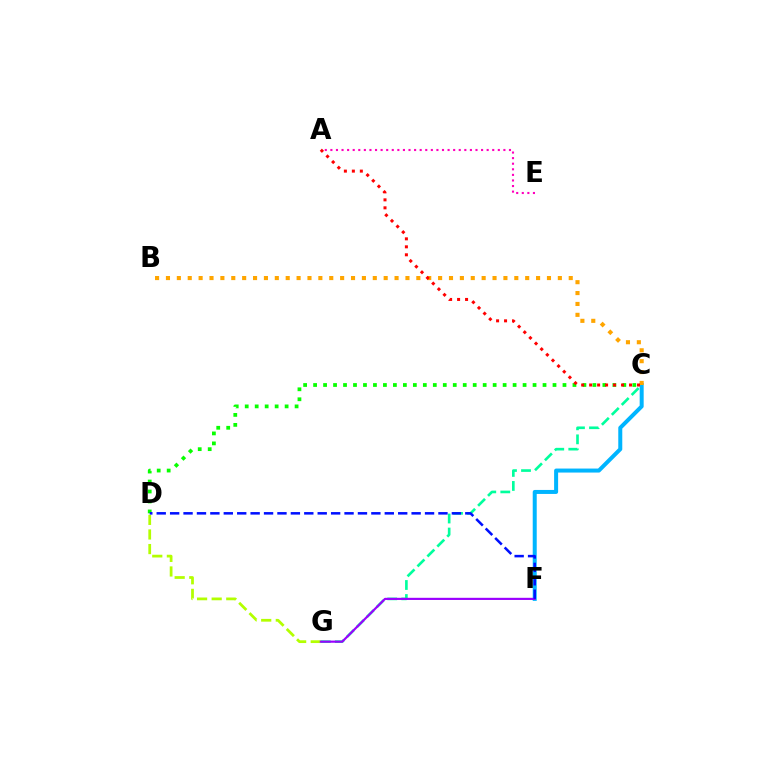{('C', 'F'): [{'color': '#00b5ff', 'line_style': 'solid', 'thickness': 2.88}], ('C', 'G'): [{'color': '#00ff9d', 'line_style': 'dashed', 'thickness': 1.91}], ('C', 'D'): [{'color': '#08ff00', 'line_style': 'dotted', 'thickness': 2.71}], ('D', 'G'): [{'color': '#b3ff00', 'line_style': 'dashed', 'thickness': 1.98}], ('F', 'G'): [{'color': '#9b00ff', 'line_style': 'solid', 'thickness': 1.56}], ('D', 'F'): [{'color': '#0010ff', 'line_style': 'dashed', 'thickness': 1.82}], ('A', 'E'): [{'color': '#ff00bd', 'line_style': 'dotted', 'thickness': 1.52}], ('B', 'C'): [{'color': '#ffa500', 'line_style': 'dotted', 'thickness': 2.96}], ('A', 'C'): [{'color': '#ff0000', 'line_style': 'dotted', 'thickness': 2.17}]}